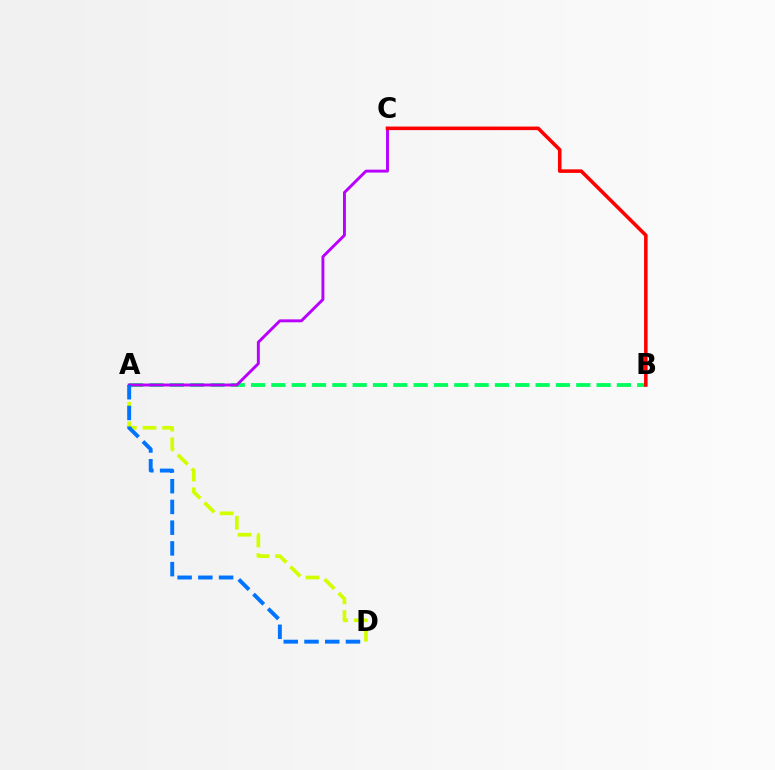{('A', 'D'): [{'color': '#d1ff00', 'line_style': 'dashed', 'thickness': 2.67}, {'color': '#0074ff', 'line_style': 'dashed', 'thickness': 2.82}], ('A', 'B'): [{'color': '#00ff5c', 'line_style': 'dashed', 'thickness': 2.76}], ('A', 'C'): [{'color': '#b900ff', 'line_style': 'solid', 'thickness': 2.1}], ('B', 'C'): [{'color': '#ff0000', 'line_style': 'solid', 'thickness': 2.56}]}